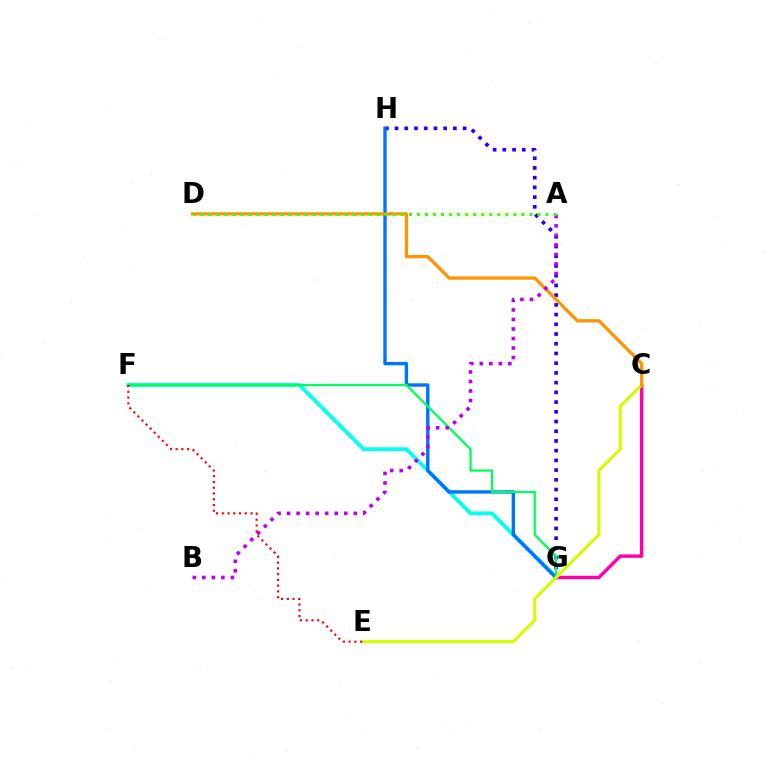{('F', 'G'): [{'color': '#00fff6', 'line_style': 'solid', 'thickness': 2.76}, {'color': '#00ff5c', 'line_style': 'solid', 'thickness': 1.67}], ('G', 'H'): [{'color': '#2500ff', 'line_style': 'dotted', 'thickness': 2.64}, {'color': '#0074ff', 'line_style': 'solid', 'thickness': 2.45}], ('C', 'G'): [{'color': '#ff00ac', 'line_style': 'solid', 'thickness': 2.46}], ('C', 'E'): [{'color': '#d1ff00', 'line_style': 'solid', 'thickness': 2.24}], ('C', 'D'): [{'color': '#ff9400', 'line_style': 'solid', 'thickness': 2.35}], ('A', 'B'): [{'color': '#b900ff', 'line_style': 'dotted', 'thickness': 2.59}], ('A', 'D'): [{'color': '#3dff00', 'line_style': 'dotted', 'thickness': 2.18}], ('E', 'F'): [{'color': '#ff0000', 'line_style': 'dotted', 'thickness': 1.56}]}